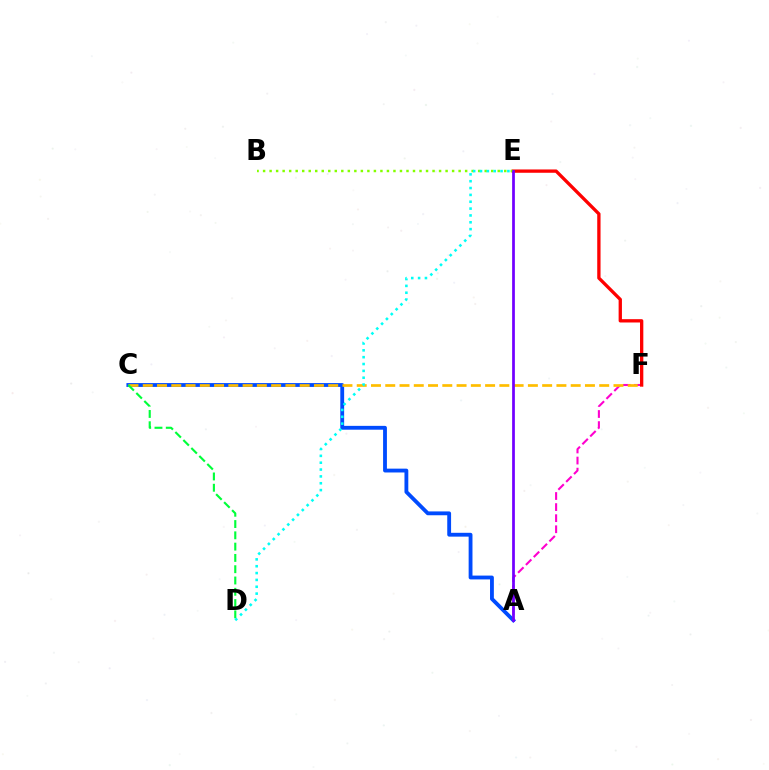{('A', 'C'): [{'color': '#004bff', 'line_style': 'solid', 'thickness': 2.76}], ('A', 'F'): [{'color': '#ff00cf', 'line_style': 'dashed', 'thickness': 1.51}], ('C', 'F'): [{'color': '#ffbd00', 'line_style': 'dashed', 'thickness': 1.94}], ('E', 'F'): [{'color': '#ff0000', 'line_style': 'solid', 'thickness': 2.38}], ('C', 'D'): [{'color': '#00ff39', 'line_style': 'dashed', 'thickness': 1.53}], ('B', 'E'): [{'color': '#84ff00', 'line_style': 'dotted', 'thickness': 1.77}], ('A', 'E'): [{'color': '#7200ff', 'line_style': 'solid', 'thickness': 1.98}], ('D', 'E'): [{'color': '#00fff6', 'line_style': 'dotted', 'thickness': 1.86}]}